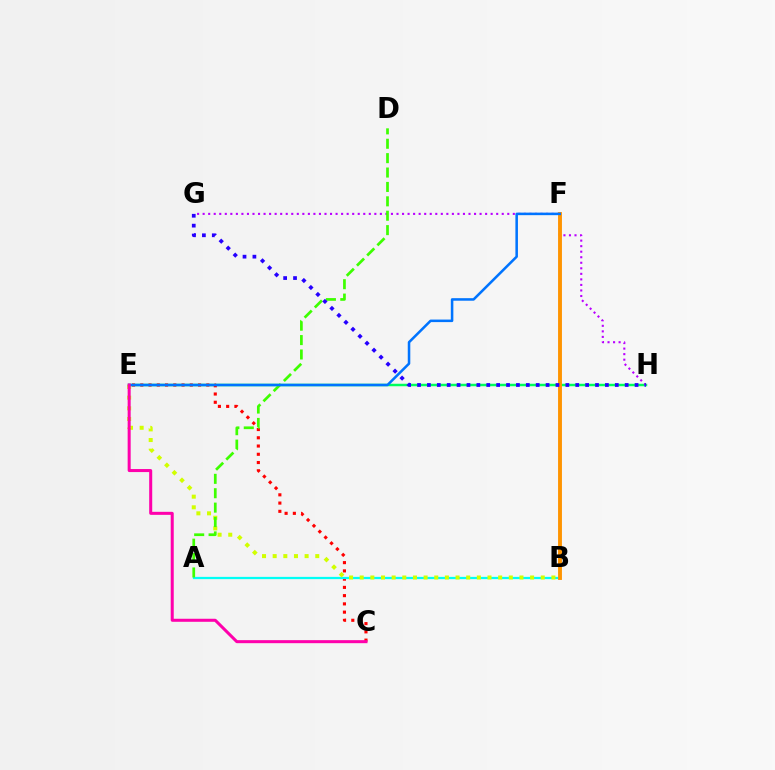{('E', 'H'): [{'color': '#00ff5c', 'line_style': 'solid', 'thickness': 1.79}], ('C', 'E'): [{'color': '#ff0000', 'line_style': 'dotted', 'thickness': 2.24}, {'color': '#ff00ac', 'line_style': 'solid', 'thickness': 2.18}], ('A', 'B'): [{'color': '#00fff6', 'line_style': 'solid', 'thickness': 1.62}], ('G', 'H'): [{'color': '#b900ff', 'line_style': 'dotted', 'thickness': 1.5}, {'color': '#2500ff', 'line_style': 'dotted', 'thickness': 2.69}], ('B', 'E'): [{'color': '#d1ff00', 'line_style': 'dotted', 'thickness': 2.89}], ('B', 'F'): [{'color': '#ff9400', 'line_style': 'solid', 'thickness': 2.8}], ('A', 'D'): [{'color': '#3dff00', 'line_style': 'dashed', 'thickness': 1.96}], ('E', 'F'): [{'color': '#0074ff', 'line_style': 'solid', 'thickness': 1.83}]}